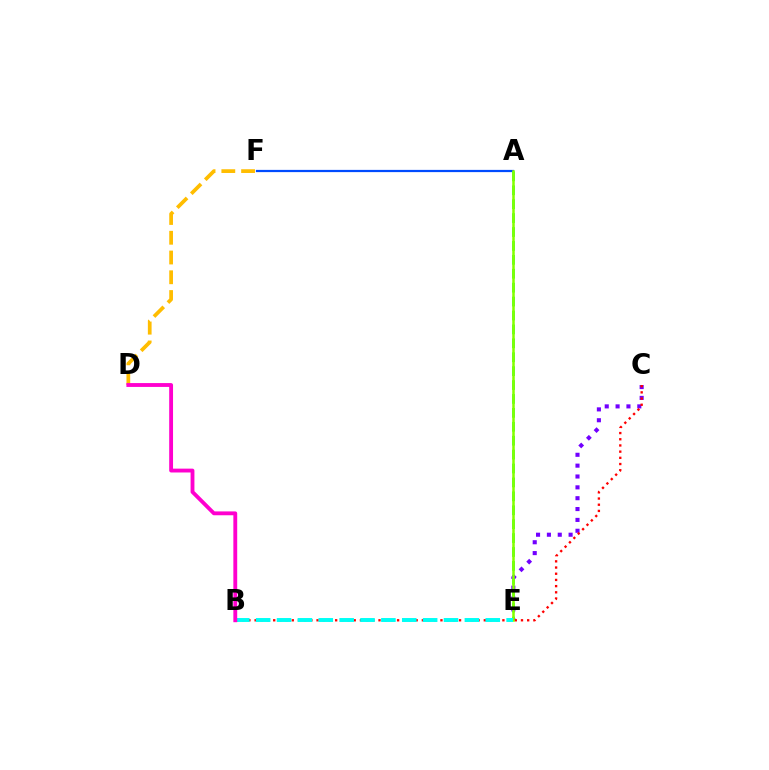{('A', 'F'): [{'color': '#004bff', 'line_style': 'solid', 'thickness': 1.6}], ('A', 'E'): [{'color': '#00ff39', 'line_style': 'dashed', 'thickness': 1.89}, {'color': '#84ff00', 'line_style': 'solid', 'thickness': 1.82}], ('C', 'E'): [{'color': '#7200ff', 'line_style': 'dotted', 'thickness': 2.95}], ('B', 'C'): [{'color': '#ff0000', 'line_style': 'dotted', 'thickness': 1.68}], ('D', 'F'): [{'color': '#ffbd00', 'line_style': 'dashed', 'thickness': 2.68}], ('B', 'E'): [{'color': '#00fff6', 'line_style': 'dashed', 'thickness': 2.84}], ('B', 'D'): [{'color': '#ff00cf', 'line_style': 'solid', 'thickness': 2.77}]}